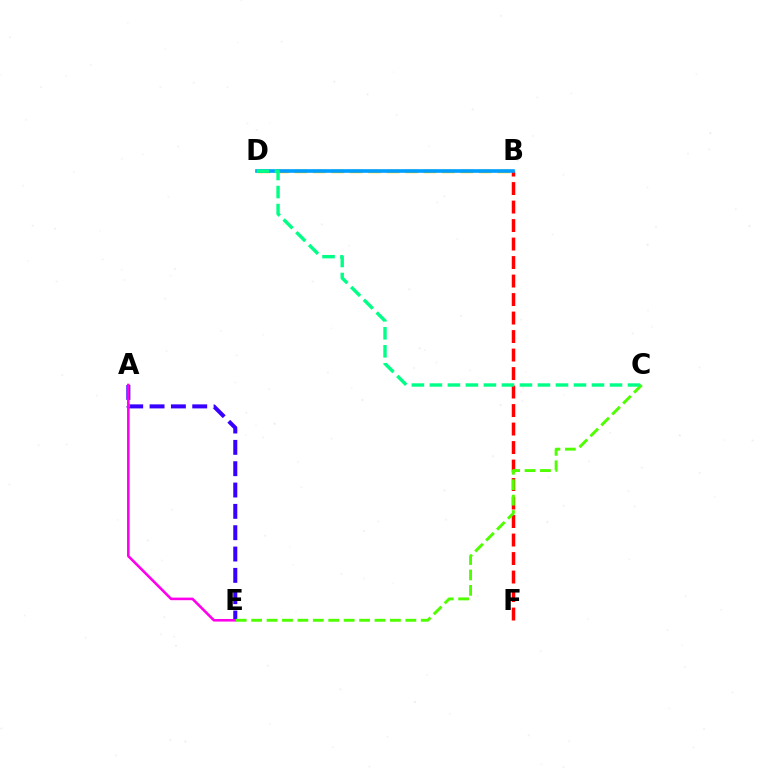{('B', 'F'): [{'color': '#ff0000', 'line_style': 'dashed', 'thickness': 2.51}], ('A', 'E'): [{'color': '#3700ff', 'line_style': 'dashed', 'thickness': 2.9}, {'color': '#ff00ed', 'line_style': 'solid', 'thickness': 1.86}], ('B', 'D'): [{'color': '#ffd500', 'line_style': 'dashed', 'thickness': 2.51}, {'color': '#009eff', 'line_style': 'solid', 'thickness': 2.62}], ('C', 'E'): [{'color': '#4fff00', 'line_style': 'dashed', 'thickness': 2.1}], ('C', 'D'): [{'color': '#00ff86', 'line_style': 'dashed', 'thickness': 2.45}]}